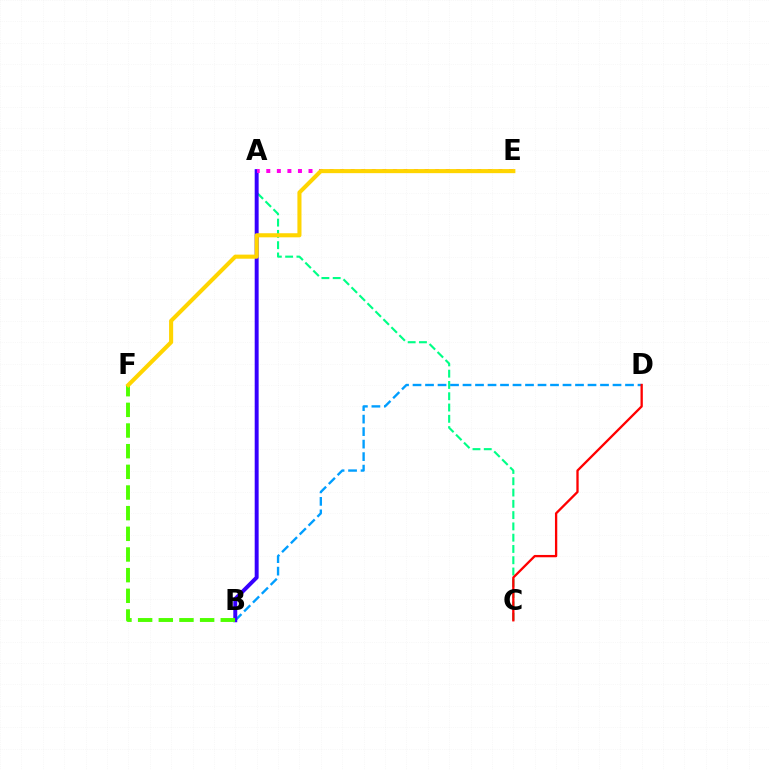{('A', 'C'): [{'color': '#00ff86', 'line_style': 'dashed', 'thickness': 1.53}], ('B', 'D'): [{'color': '#009eff', 'line_style': 'dashed', 'thickness': 1.7}], ('A', 'B'): [{'color': '#3700ff', 'line_style': 'solid', 'thickness': 2.84}], ('B', 'F'): [{'color': '#4fff00', 'line_style': 'dashed', 'thickness': 2.81}], ('A', 'E'): [{'color': '#ff00ed', 'line_style': 'dotted', 'thickness': 2.87}], ('E', 'F'): [{'color': '#ffd500', 'line_style': 'solid', 'thickness': 2.94}], ('C', 'D'): [{'color': '#ff0000', 'line_style': 'solid', 'thickness': 1.67}]}